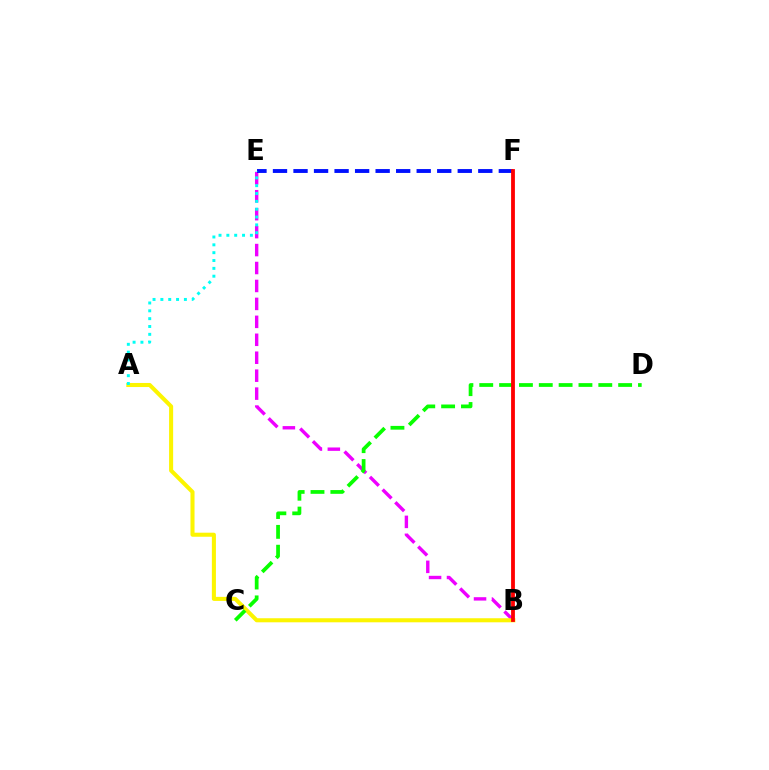{('B', 'E'): [{'color': '#ee00ff', 'line_style': 'dashed', 'thickness': 2.44}], ('E', 'F'): [{'color': '#0010ff', 'line_style': 'dashed', 'thickness': 2.79}], ('A', 'B'): [{'color': '#fcf500', 'line_style': 'solid', 'thickness': 2.92}], ('C', 'D'): [{'color': '#08ff00', 'line_style': 'dashed', 'thickness': 2.7}], ('B', 'F'): [{'color': '#ff0000', 'line_style': 'solid', 'thickness': 2.74}], ('A', 'E'): [{'color': '#00fff6', 'line_style': 'dotted', 'thickness': 2.13}]}